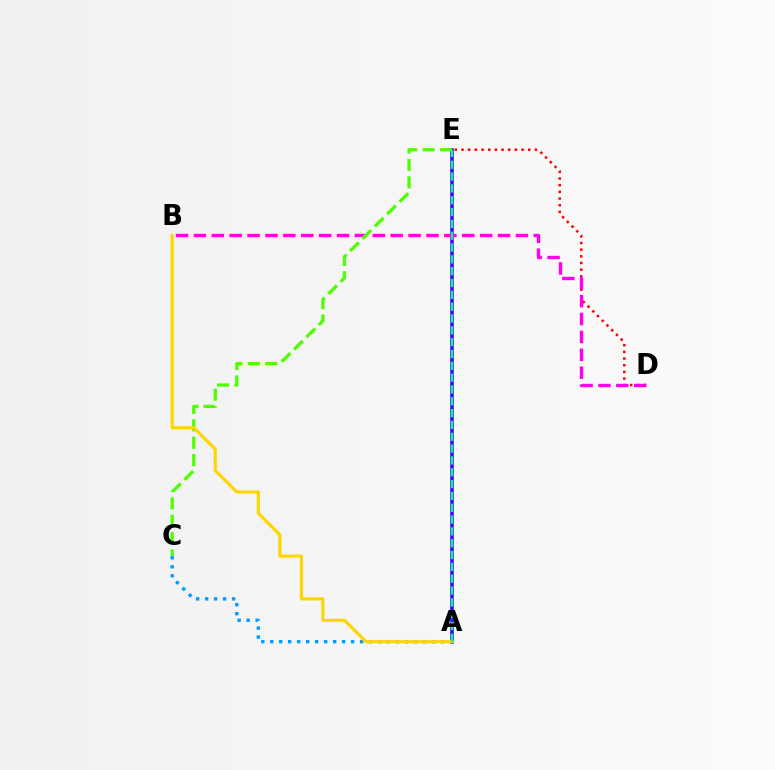{('A', 'E'): [{'color': '#3700ff', 'line_style': 'solid', 'thickness': 2.53}, {'color': '#00ff86', 'line_style': 'dashed', 'thickness': 1.61}], ('D', 'E'): [{'color': '#ff0000', 'line_style': 'dotted', 'thickness': 1.81}], ('B', 'D'): [{'color': '#ff00ed', 'line_style': 'dashed', 'thickness': 2.43}], ('C', 'E'): [{'color': '#4fff00', 'line_style': 'dashed', 'thickness': 2.36}], ('A', 'C'): [{'color': '#009eff', 'line_style': 'dotted', 'thickness': 2.44}], ('A', 'B'): [{'color': '#ffd500', 'line_style': 'solid', 'thickness': 2.26}]}